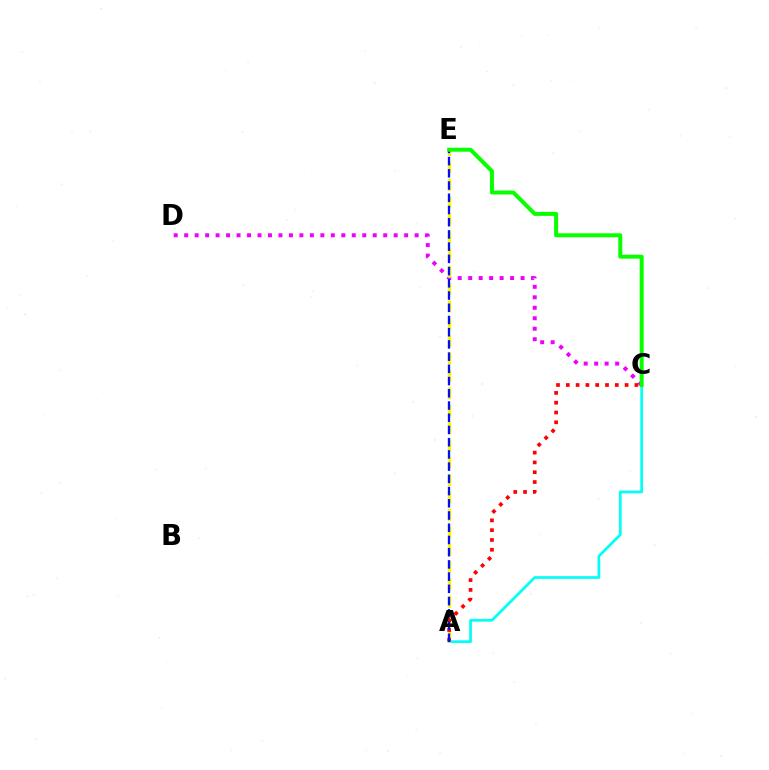{('A', 'C'): [{'color': '#00fff6', 'line_style': 'solid', 'thickness': 1.96}, {'color': '#ff0000', 'line_style': 'dotted', 'thickness': 2.66}], ('C', 'D'): [{'color': '#ee00ff', 'line_style': 'dotted', 'thickness': 2.85}], ('A', 'E'): [{'color': '#fcf500', 'line_style': 'dashed', 'thickness': 2.36}, {'color': '#0010ff', 'line_style': 'dashed', 'thickness': 1.66}], ('C', 'E'): [{'color': '#08ff00', 'line_style': 'solid', 'thickness': 2.86}]}